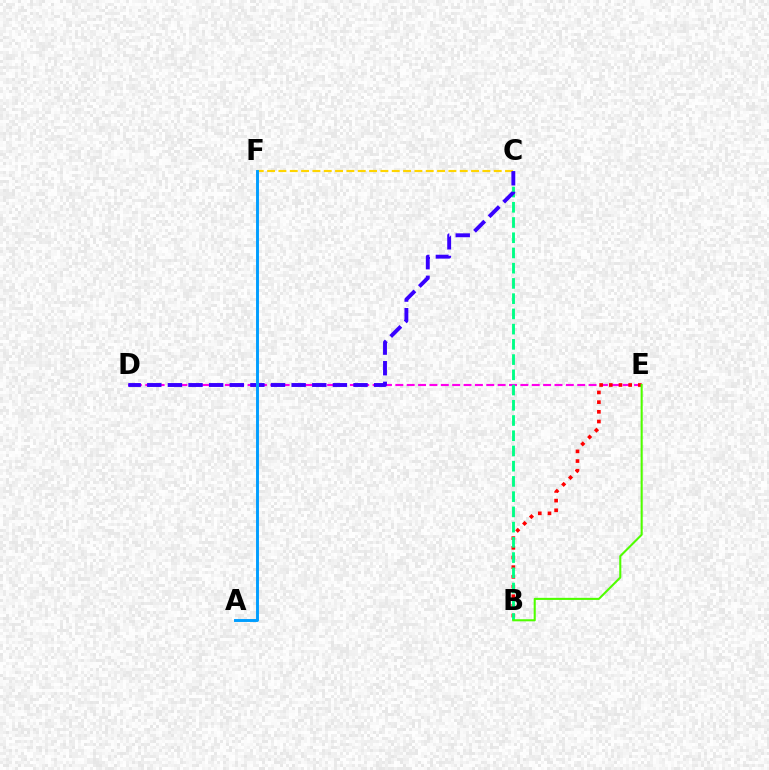{('D', 'E'): [{'color': '#ff00ed', 'line_style': 'dashed', 'thickness': 1.54}], ('B', 'E'): [{'color': '#ff0000', 'line_style': 'dotted', 'thickness': 2.63}, {'color': '#4fff00', 'line_style': 'solid', 'thickness': 1.5}], ('C', 'F'): [{'color': '#ffd500', 'line_style': 'dashed', 'thickness': 1.54}], ('B', 'C'): [{'color': '#00ff86', 'line_style': 'dashed', 'thickness': 2.07}], ('C', 'D'): [{'color': '#3700ff', 'line_style': 'dashed', 'thickness': 2.8}], ('A', 'F'): [{'color': '#009eff', 'line_style': 'solid', 'thickness': 2.11}]}